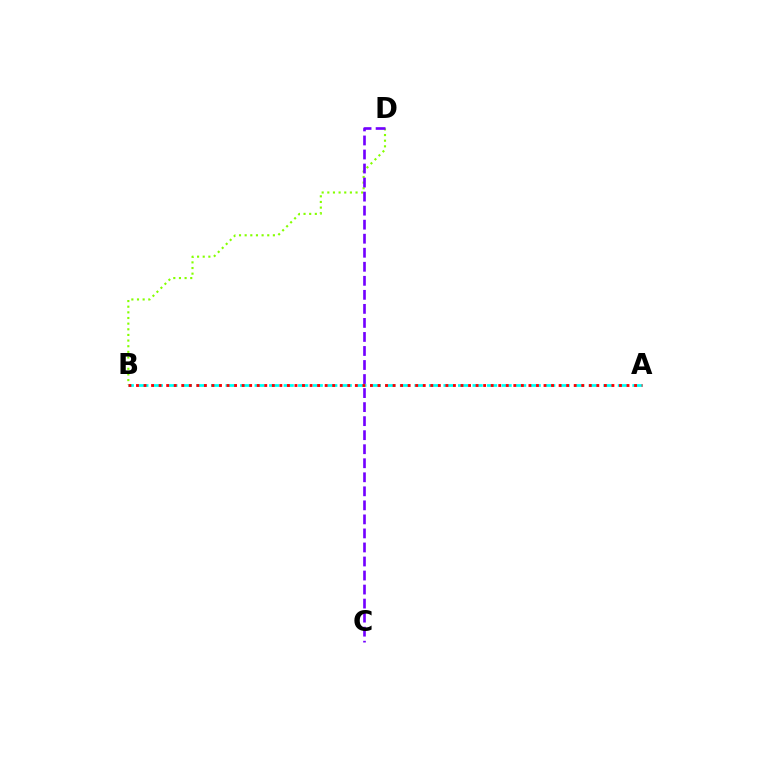{('B', 'D'): [{'color': '#84ff00', 'line_style': 'dotted', 'thickness': 1.53}], ('C', 'D'): [{'color': '#7200ff', 'line_style': 'dashed', 'thickness': 1.91}], ('A', 'B'): [{'color': '#00fff6', 'line_style': 'dashed', 'thickness': 1.97}, {'color': '#ff0000', 'line_style': 'dotted', 'thickness': 2.05}]}